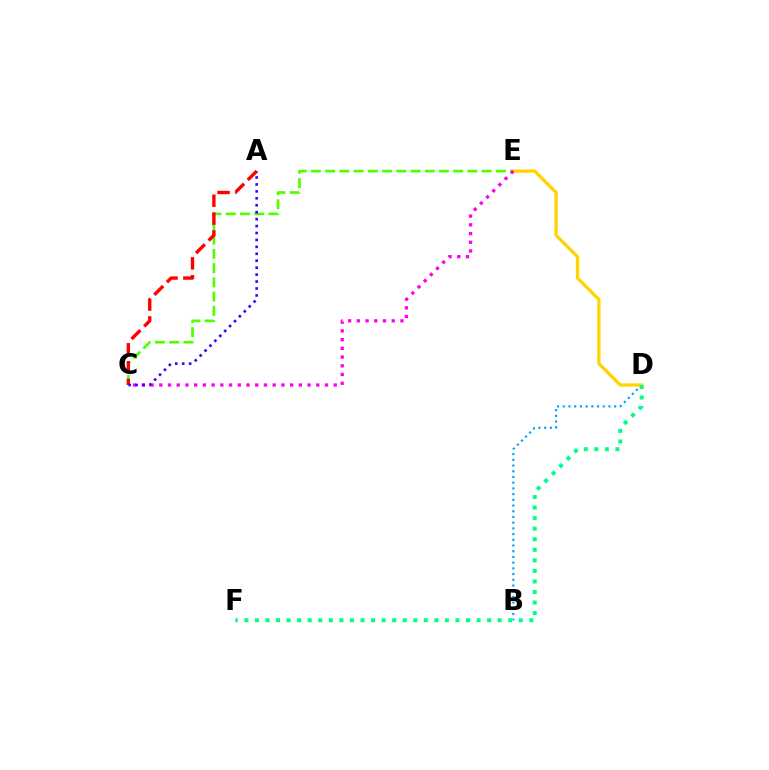{('B', 'D'): [{'color': '#009eff', 'line_style': 'dotted', 'thickness': 1.55}], ('C', 'E'): [{'color': '#4fff00', 'line_style': 'dashed', 'thickness': 1.93}, {'color': '#ff00ed', 'line_style': 'dotted', 'thickness': 2.37}], ('A', 'C'): [{'color': '#ff0000', 'line_style': 'dashed', 'thickness': 2.43}, {'color': '#3700ff', 'line_style': 'dotted', 'thickness': 1.88}], ('D', 'E'): [{'color': '#ffd500', 'line_style': 'solid', 'thickness': 2.36}], ('D', 'F'): [{'color': '#00ff86', 'line_style': 'dotted', 'thickness': 2.87}]}